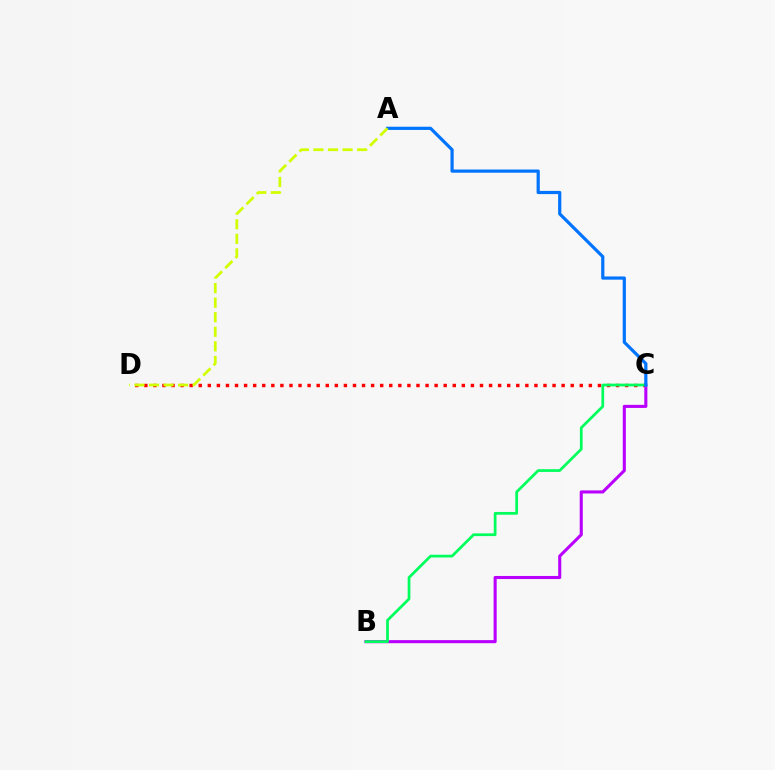{('C', 'D'): [{'color': '#ff0000', 'line_style': 'dotted', 'thickness': 2.46}], ('B', 'C'): [{'color': '#b900ff', 'line_style': 'solid', 'thickness': 2.22}, {'color': '#00ff5c', 'line_style': 'solid', 'thickness': 1.97}], ('A', 'C'): [{'color': '#0074ff', 'line_style': 'solid', 'thickness': 2.31}], ('A', 'D'): [{'color': '#d1ff00', 'line_style': 'dashed', 'thickness': 1.98}]}